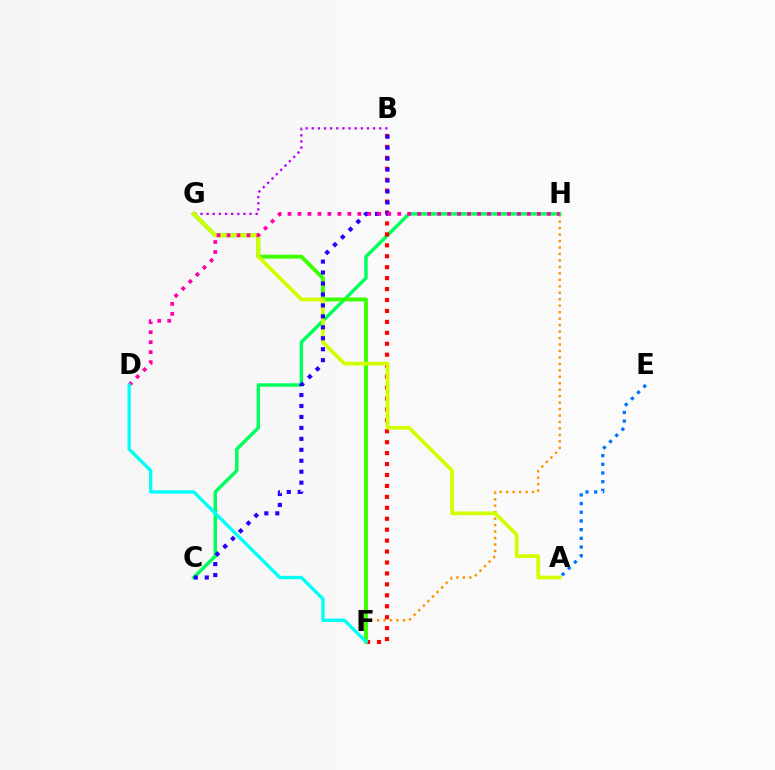{('F', 'H'): [{'color': '#ff9400', 'line_style': 'dotted', 'thickness': 1.76}], ('C', 'H'): [{'color': '#00ff5c', 'line_style': 'solid', 'thickness': 2.48}], ('B', 'G'): [{'color': '#b900ff', 'line_style': 'dotted', 'thickness': 1.67}], ('B', 'F'): [{'color': '#ff0000', 'line_style': 'dotted', 'thickness': 2.97}], ('F', 'G'): [{'color': '#3dff00', 'line_style': 'solid', 'thickness': 2.81}], ('A', 'E'): [{'color': '#0074ff', 'line_style': 'dotted', 'thickness': 2.36}], ('A', 'G'): [{'color': '#d1ff00', 'line_style': 'solid', 'thickness': 2.67}], ('B', 'C'): [{'color': '#2500ff', 'line_style': 'dotted', 'thickness': 2.98}], ('D', 'H'): [{'color': '#ff00ac', 'line_style': 'dotted', 'thickness': 2.71}], ('D', 'F'): [{'color': '#00fff6', 'line_style': 'solid', 'thickness': 2.39}]}